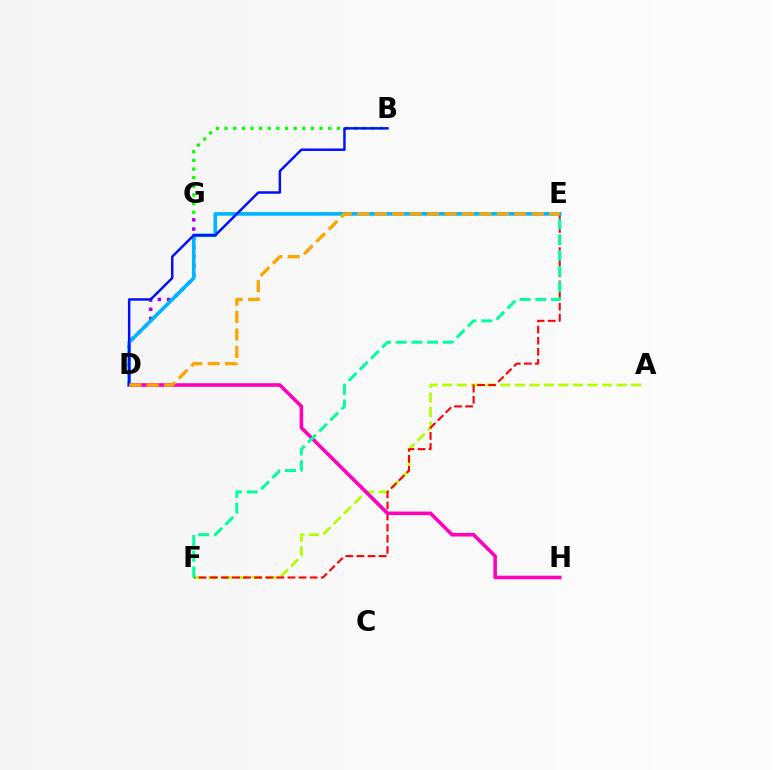{('A', 'F'): [{'color': '#b3ff00', 'line_style': 'dashed', 'thickness': 1.97}], ('E', 'F'): [{'color': '#ff0000', 'line_style': 'dashed', 'thickness': 1.51}, {'color': '#00ff9d', 'line_style': 'dashed', 'thickness': 2.14}], ('D', 'H'): [{'color': '#ff00bd', 'line_style': 'solid', 'thickness': 2.57}], ('B', 'G'): [{'color': '#08ff00', 'line_style': 'dotted', 'thickness': 2.35}], ('D', 'G'): [{'color': '#9b00ff', 'line_style': 'dotted', 'thickness': 2.51}], ('D', 'E'): [{'color': '#00b5ff', 'line_style': 'solid', 'thickness': 2.62}, {'color': '#ffa500', 'line_style': 'dashed', 'thickness': 2.37}], ('B', 'D'): [{'color': '#0010ff', 'line_style': 'solid', 'thickness': 1.78}]}